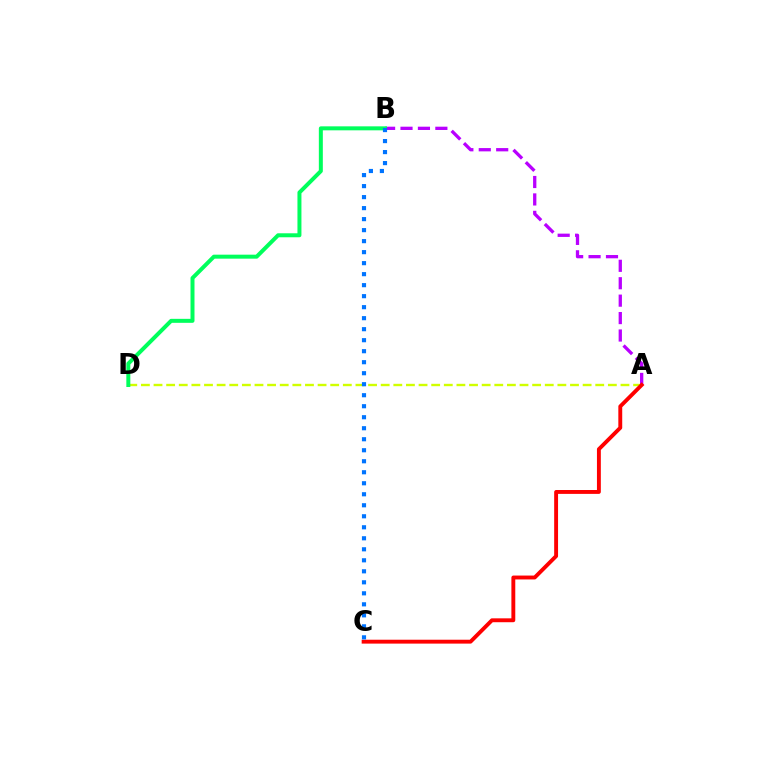{('A', 'D'): [{'color': '#d1ff00', 'line_style': 'dashed', 'thickness': 1.71}], ('A', 'B'): [{'color': '#b900ff', 'line_style': 'dashed', 'thickness': 2.37}], ('B', 'D'): [{'color': '#00ff5c', 'line_style': 'solid', 'thickness': 2.87}], ('A', 'C'): [{'color': '#ff0000', 'line_style': 'solid', 'thickness': 2.8}], ('B', 'C'): [{'color': '#0074ff', 'line_style': 'dotted', 'thickness': 2.99}]}